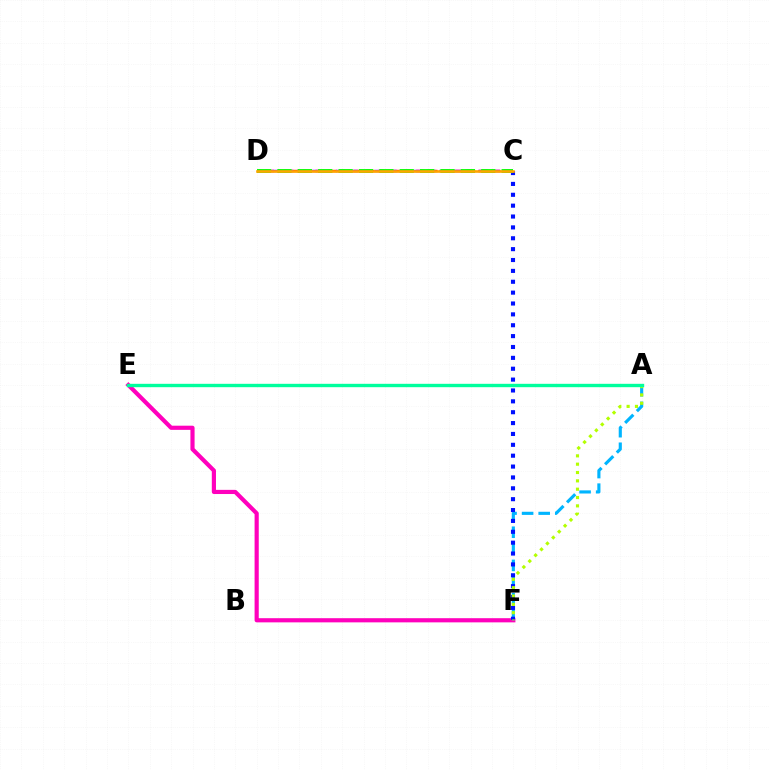{('C', 'D'): [{'color': '#ff0000', 'line_style': 'dashed', 'thickness': 1.71}, {'color': '#9b00ff', 'line_style': 'dashed', 'thickness': 1.76}, {'color': '#08ff00', 'line_style': 'dashed', 'thickness': 2.77}, {'color': '#ffa500', 'line_style': 'solid', 'thickness': 1.9}], ('E', 'F'): [{'color': '#ff00bd', 'line_style': 'solid', 'thickness': 3.0}], ('A', 'F'): [{'color': '#00b5ff', 'line_style': 'dashed', 'thickness': 2.25}, {'color': '#b3ff00', 'line_style': 'dotted', 'thickness': 2.27}], ('C', 'F'): [{'color': '#0010ff', 'line_style': 'dotted', 'thickness': 2.95}], ('A', 'E'): [{'color': '#00ff9d', 'line_style': 'solid', 'thickness': 2.43}]}